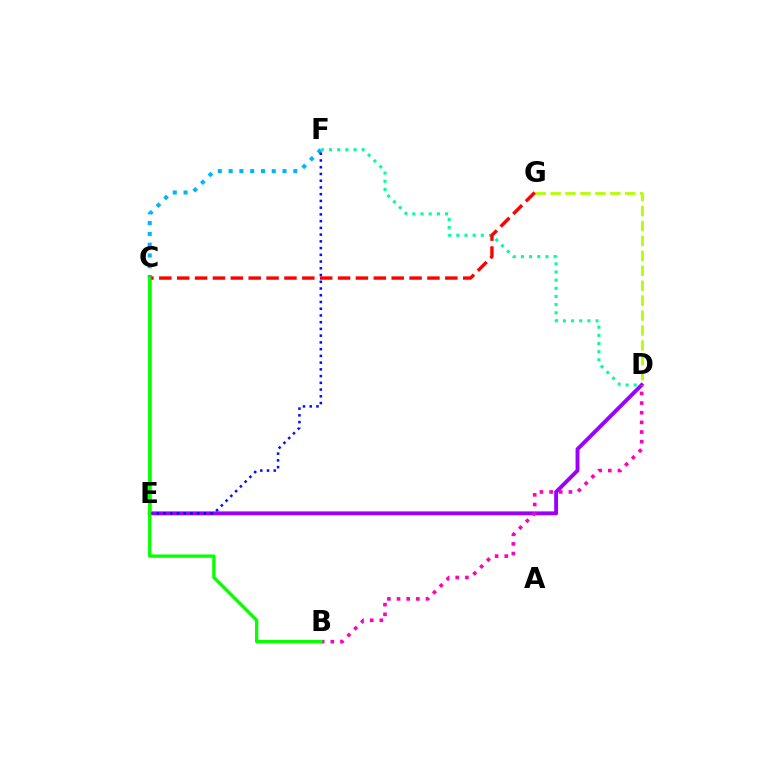{('D', 'E'): [{'color': '#9b00ff', 'line_style': 'solid', 'thickness': 2.79}], ('C', 'F'): [{'color': '#00b5ff', 'line_style': 'dotted', 'thickness': 2.93}], ('C', 'E'): [{'color': '#ffa500', 'line_style': 'solid', 'thickness': 1.86}], ('D', 'G'): [{'color': '#b3ff00', 'line_style': 'dashed', 'thickness': 2.03}], ('E', 'F'): [{'color': '#0010ff', 'line_style': 'dotted', 'thickness': 1.83}], ('D', 'F'): [{'color': '#00ff9d', 'line_style': 'dotted', 'thickness': 2.22}], ('C', 'G'): [{'color': '#ff0000', 'line_style': 'dashed', 'thickness': 2.43}], ('B', 'D'): [{'color': '#ff00bd', 'line_style': 'dotted', 'thickness': 2.62}], ('B', 'C'): [{'color': '#08ff00', 'line_style': 'solid', 'thickness': 2.39}]}